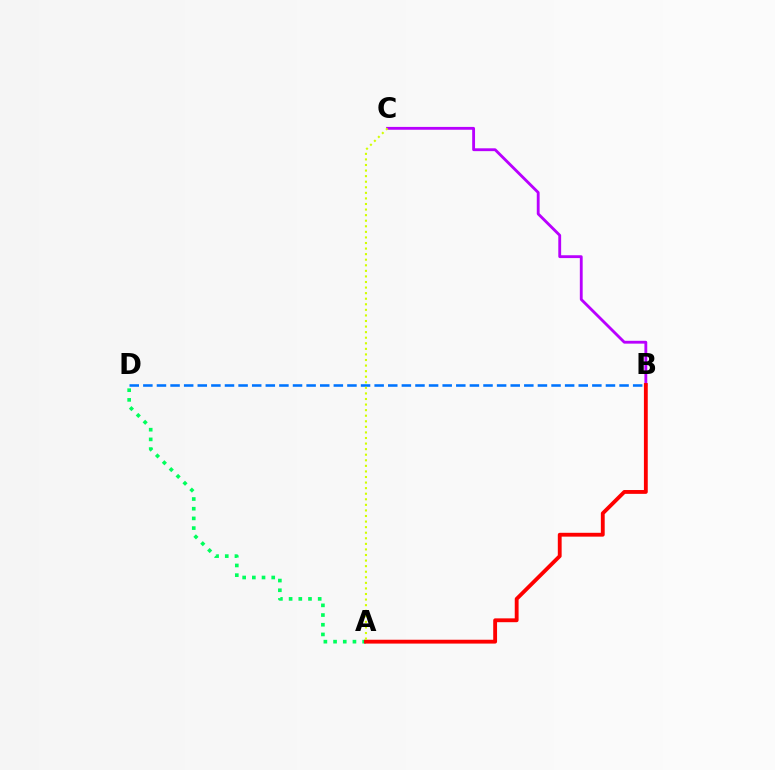{('A', 'D'): [{'color': '#00ff5c', 'line_style': 'dotted', 'thickness': 2.63}], ('B', 'C'): [{'color': '#b900ff', 'line_style': 'solid', 'thickness': 2.04}], ('A', 'B'): [{'color': '#ff0000', 'line_style': 'solid', 'thickness': 2.77}], ('B', 'D'): [{'color': '#0074ff', 'line_style': 'dashed', 'thickness': 1.85}], ('A', 'C'): [{'color': '#d1ff00', 'line_style': 'dotted', 'thickness': 1.51}]}